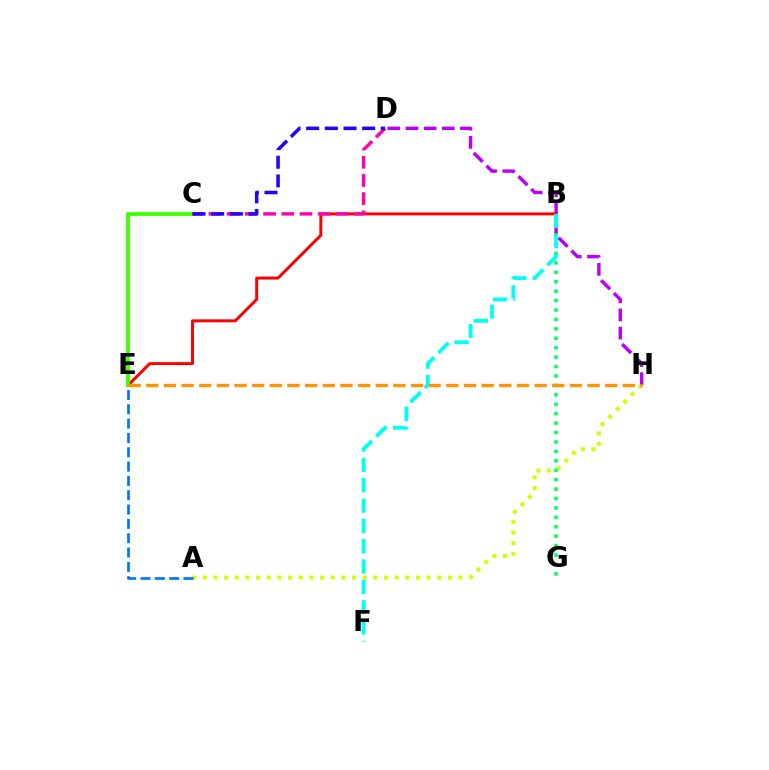{('A', 'H'): [{'color': '#d1ff00', 'line_style': 'dotted', 'thickness': 2.89}], ('B', 'G'): [{'color': '#00ff5c', 'line_style': 'dotted', 'thickness': 2.56}], ('D', 'H'): [{'color': '#b900ff', 'line_style': 'dashed', 'thickness': 2.47}], ('A', 'E'): [{'color': '#0074ff', 'line_style': 'dashed', 'thickness': 1.95}], ('B', 'E'): [{'color': '#ff0000', 'line_style': 'solid', 'thickness': 2.14}], ('B', 'F'): [{'color': '#00fff6', 'line_style': 'dashed', 'thickness': 2.76}], ('C', 'E'): [{'color': '#3dff00', 'line_style': 'solid', 'thickness': 2.71}], ('C', 'D'): [{'color': '#ff00ac', 'line_style': 'dashed', 'thickness': 2.47}, {'color': '#2500ff', 'line_style': 'dashed', 'thickness': 2.54}], ('E', 'H'): [{'color': '#ff9400', 'line_style': 'dashed', 'thickness': 2.4}]}